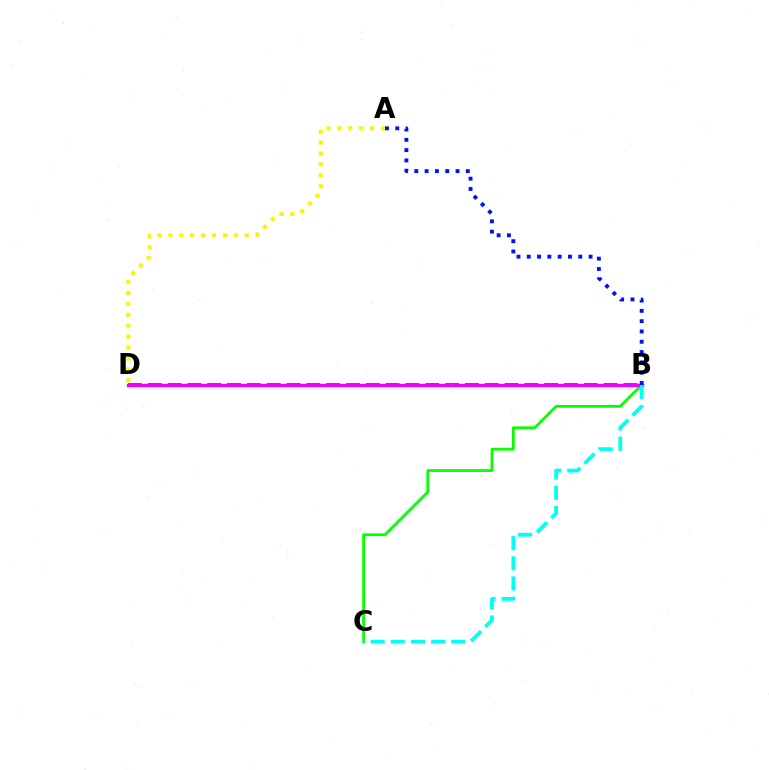{('B', 'C'): [{'color': '#08ff00', 'line_style': 'solid', 'thickness': 2.01}, {'color': '#00fff6', 'line_style': 'dashed', 'thickness': 2.74}], ('B', 'D'): [{'color': '#ff0000', 'line_style': 'dashed', 'thickness': 2.69}, {'color': '#ee00ff', 'line_style': 'solid', 'thickness': 2.41}], ('A', 'D'): [{'color': '#fcf500', 'line_style': 'dotted', 'thickness': 2.96}], ('A', 'B'): [{'color': '#0010ff', 'line_style': 'dotted', 'thickness': 2.8}]}